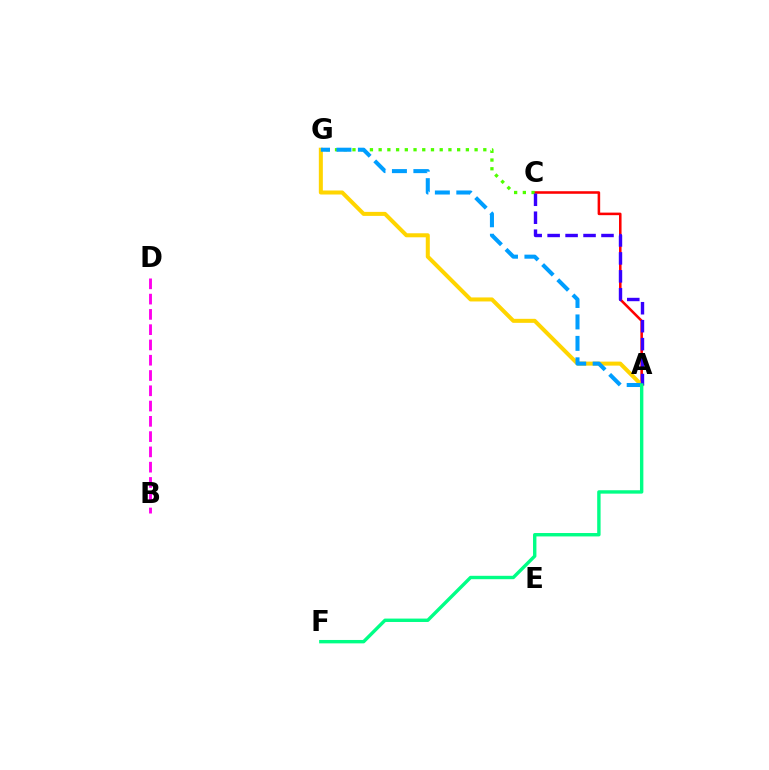{('A', 'C'): [{'color': '#ff0000', 'line_style': 'solid', 'thickness': 1.84}, {'color': '#3700ff', 'line_style': 'dashed', 'thickness': 2.44}], ('A', 'G'): [{'color': '#ffd500', 'line_style': 'solid', 'thickness': 2.89}, {'color': '#009eff', 'line_style': 'dashed', 'thickness': 2.91}], ('C', 'G'): [{'color': '#4fff00', 'line_style': 'dotted', 'thickness': 2.37}], ('B', 'D'): [{'color': '#ff00ed', 'line_style': 'dashed', 'thickness': 2.08}], ('A', 'F'): [{'color': '#00ff86', 'line_style': 'solid', 'thickness': 2.45}]}